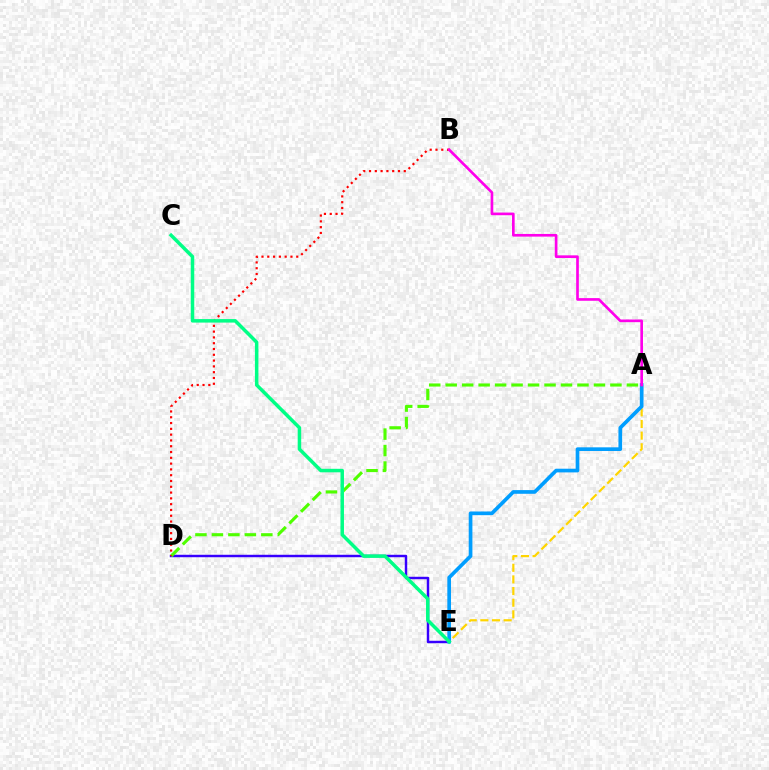{('D', 'E'): [{'color': '#3700ff', 'line_style': 'solid', 'thickness': 1.76}], ('A', 'E'): [{'color': '#ffd500', 'line_style': 'dashed', 'thickness': 1.58}, {'color': '#009eff', 'line_style': 'solid', 'thickness': 2.65}], ('A', 'D'): [{'color': '#4fff00', 'line_style': 'dashed', 'thickness': 2.24}], ('B', 'D'): [{'color': '#ff0000', 'line_style': 'dotted', 'thickness': 1.57}], ('C', 'E'): [{'color': '#00ff86', 'line_style': 'solid', 'thickness': 2.52}], ('A', 'B'): [{'color': '#ff00ed', 'line_style': 'solid', 'thickness': 1.92}]}